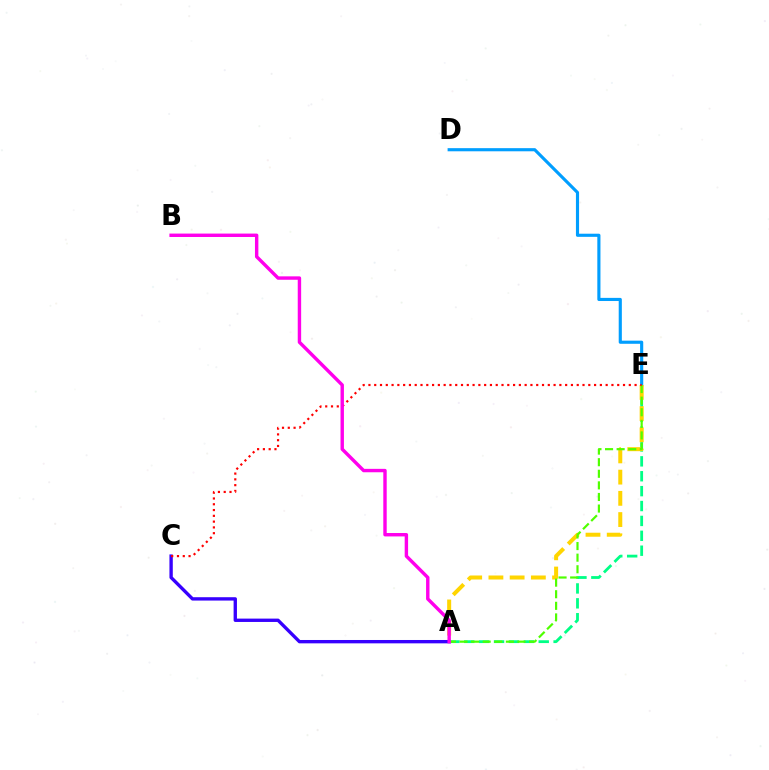{('A', 'C'): [{'color': '#3700ff', 'line_style': 'solid', 'thickness': 2.41}], ('A', 'E'): [{'color': '#00ff86', 'line_style': 'dashed', 'thickness': 2.02}, {'color': '#ffd500', 'line_style': 'dashed', 'thickness': 2.88}, {'color': '#4fff00', 'line_style': 'dashed', 'thickness': 1.57}], ('D', 'E'): [{'color': '#009eff', 'line_style': 'solid', 'thickness': 2.26}], ('C', 'E'): [{'color': '#ff0000', 'line_style': 'dotted', 'thickness': 1.57}], ('A', 'B'): [{'color': '#ff00ed', 'line_style': 'solid', 'thickness': 2.45}]}